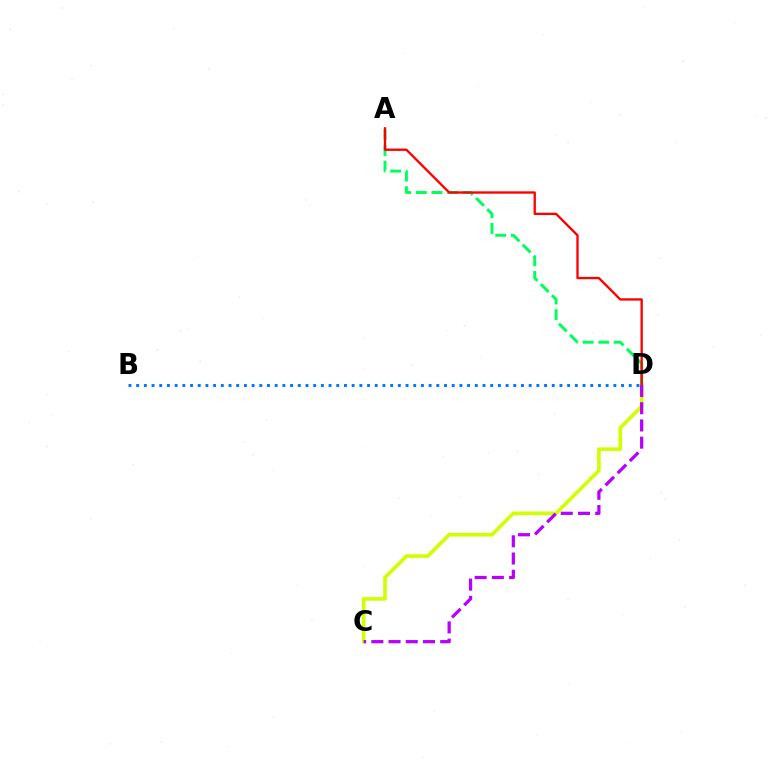{('C', 'D'): [{'color': '#d1ff00', 'line_style': 'solid', 'thickness': 2.62}, {'color': '#b900ff', 'line_style': 'dashed', 'thickness': 2.34}], ('B', 'D'): [{'color': '#0074ff', 'line_style': 'dotted', 'thickness': 2.09}], ('A', 'D'): [{'color': '#00ff5c', 'line_style': 'dashed', 'thickness': 2.13}, {'color': '#ff0000', 'line_style': 'solid', 'thickness': 1.68}]}